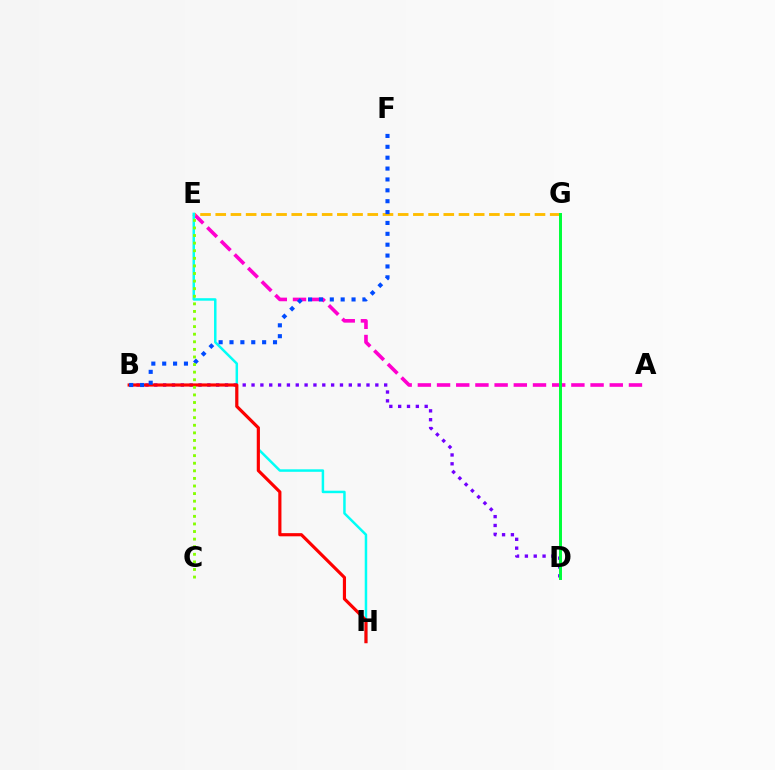{('A', 'E'): [{'color': '#ff00cf', 'line_style': 'dashed', 'thickness': 2.61}], ('E', 'G'): [{'color': '#ffbd00', 'line_style': 'dashed', 'thickness': 2.07}], ('E', 'H'): [{'color': '#00fff6', 'line_style': 'solid', 'thickness': 1.79}], ('B', 'D'): [{'color': '#7200ff', 'line_style': 'dotted', 'thickness': 2.4}], ('D', 'G'): [{'color': '#00ff39', 'line_style': 'solid', 'thickness': 2.14}], ('B', 'H'): [{'color': '#ff0000', 'line_style': 'solid', 'thickness': 2.28}], ('B', 'F'): [{'color': '#004bff', 'line_style': 'dotted', 'thickness': 2.95}], ('C', 'E'): [{'color': '#84ff00', 'line_style': 'dotted', 'thickness': 2.06}]}